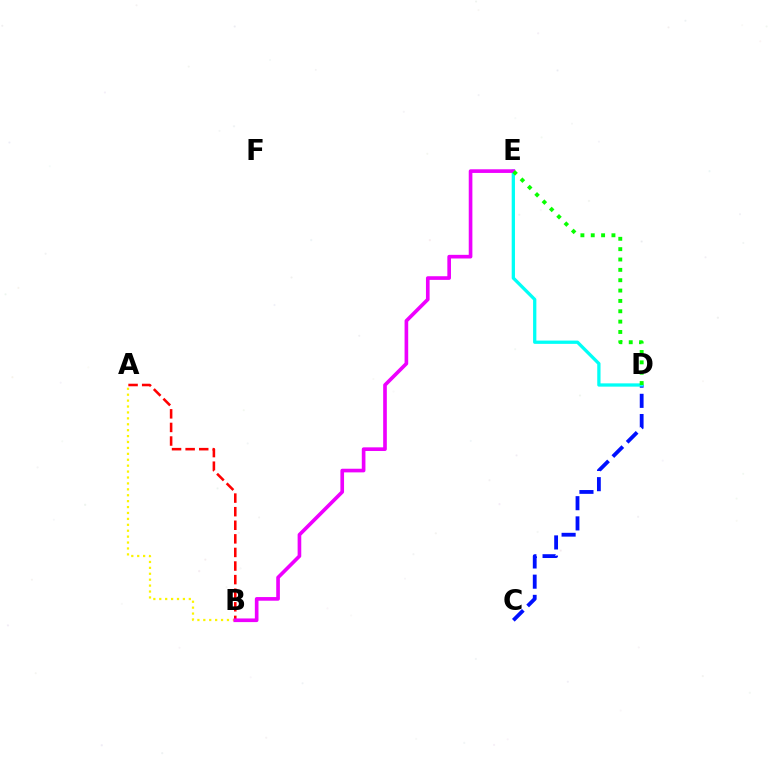{('C', 'D'): [{'color': '#0010ff', 'line_style': 'dashed', 'thickness': 2.75}], ('A', 'B'): [{'color': '#ff0000', 'line_style': 'dashed', 'thickness': 1.85}, {'color': '#fcf500', 'line_style': 'dotted', 'thickness': 1.61}], ('D', 'E'): [{'color': '#00fff6', 'line_style': 'solid', 'thickness': 2.36}, {'color': '#08ff00', 'line_style': 'dotted', 'thickness': 2.81}], ('B', 'E'): [{'color': '#ee00ff', 'line_style': 'solid', 'thickness': 2.62}]}